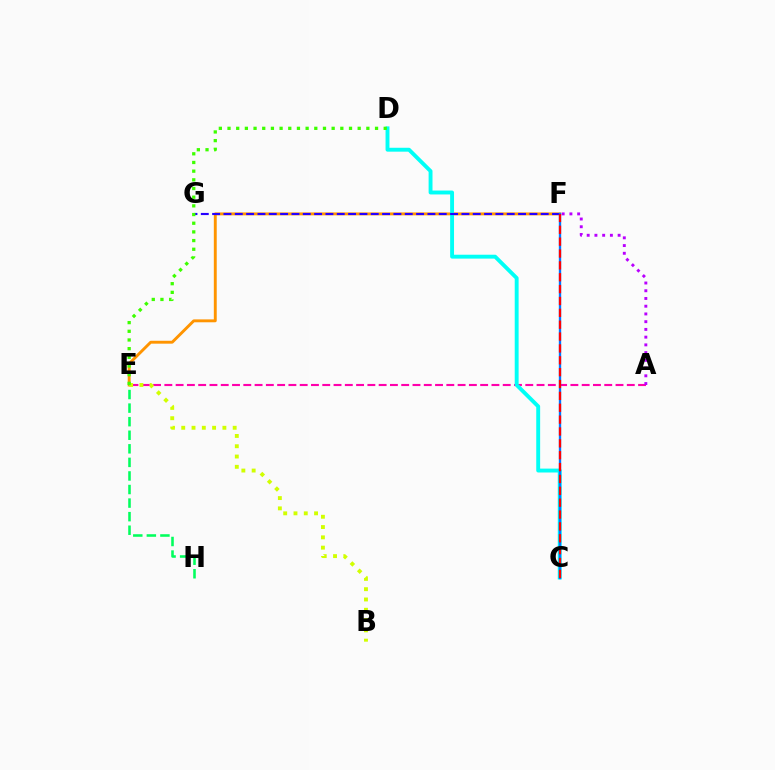{('A', 'E'): [{'color': '#ff00ac', 'line_style': 'dashed', 'thickness': 1.53}], ('E', 'F'): [{'color': '#ff9400', 'line_style': 'solid', 'thickness': 2.09}], ('C', 'D'): [{'color': '#00fff6', 'line_style': 'solid', 'thickness': 2.8}], ('F', 'G'): [{'color': '#2500ff', 'line_style': 'dashed', 'thickness': 1.54}], ('C', 'F'): [{'color': '#0074ff', 'line_style': 'solid', 'thickness': 1.71}, {'color': '#ff0000', 'line_style': 'dashed', 'thickness': 1.61}], ('A', 'F'): [{'color': '#b900ff', 'line_style': 'dotted', 'thickness': 2.1}], ('B', 'E'): [{'color': '#d1ff00', 'line_style': 'dotted', 'thickness': 2.8}], ('E', 'H'): [{'color': '#00ff5c', 'line_style': 'dashed', 'thickness': 1.84}], ('D', 'E'): [{'color': '#3dff00', 'line_style': 'dotted', 'thickness': 2.36}]}